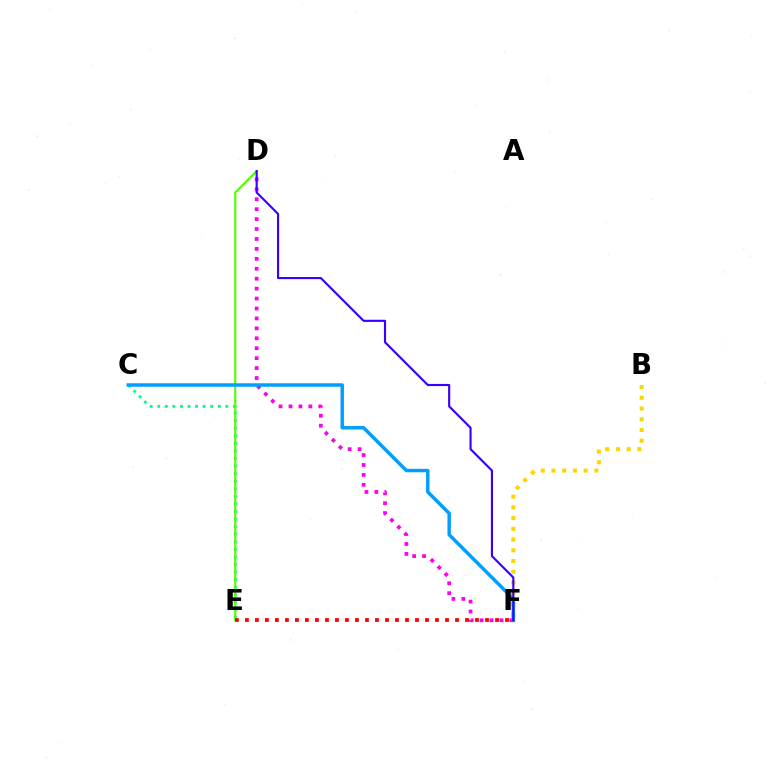{('C', 'E'): [{'color': '#00ff86', 'line_style': 'dotted', 'thickness': 2.06}], ('D', 'F'): [{'color': '#ff00ed', 'line_style': 'dotted', 'thickness': 2.7}, {'color': '#3700ff', 'line_style': 'solid', 'thickness': 1.53}], ('B', 'F'): [{'color': '#ffd500', 'line_style': 'dotted', 'thickness': 2.92}], ('D', 'E'): [{'color': '#4fff00', 'line_style': 'solid', 'thickness': 1.55}], ('C', 'F'): [{'color': '#009eff', 'line_style': 'solid', 'thickness': 2.49}], ('E', 'F'): [{'color': '#ff0000', 'line_style': 'dotted', 'thickness': 2.72}]}